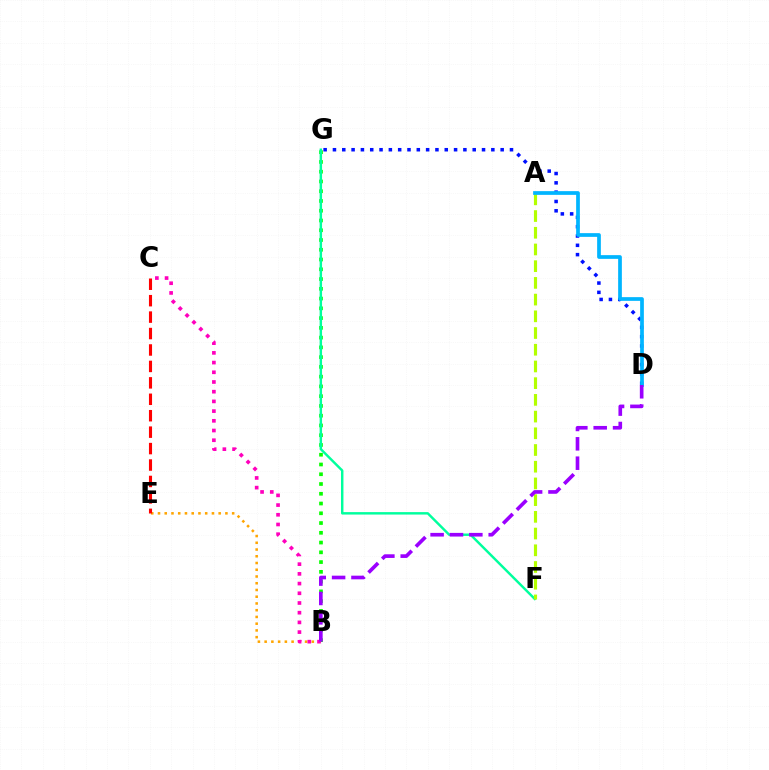{('D', 'G'): [{'color': '#0010ff', 'line_style': 'dotted', 'thickness': 2.53}], ('B', 'G'): [{'color': '#08ff00', 'line_style': 'dotted', 'thickness': 2.65}], ('F', 'G'): [{'color': '#00ff9d', 'line_style': 'solid', 'thickness': 1.76}], ('B', 'E'): [{'color': '#ffa500', 'line_style': 'dotted', 'thickness': 1.83}], ('B', 'C'): [{'color': '#ff00bd', 'line_style': 'dotted', 'thickness': 2.64}], ('A', 'F'): [{'color': '#b3ff00', 'line_style': 'dashed', 'thickness': 2.27}], ('C', 'E'): [{'color': '#ff0000', 'line_style': 'dashed', 'thickness': 2.23}], ('A', 'D'): [{'color': '#00b5ff', 'line_style': 'solid', 'thickness': 2.68}], ('B', 'D'): [{'color': '#9b00ff', 'line_style': 'dashed', 'thickness': 2.63}]}